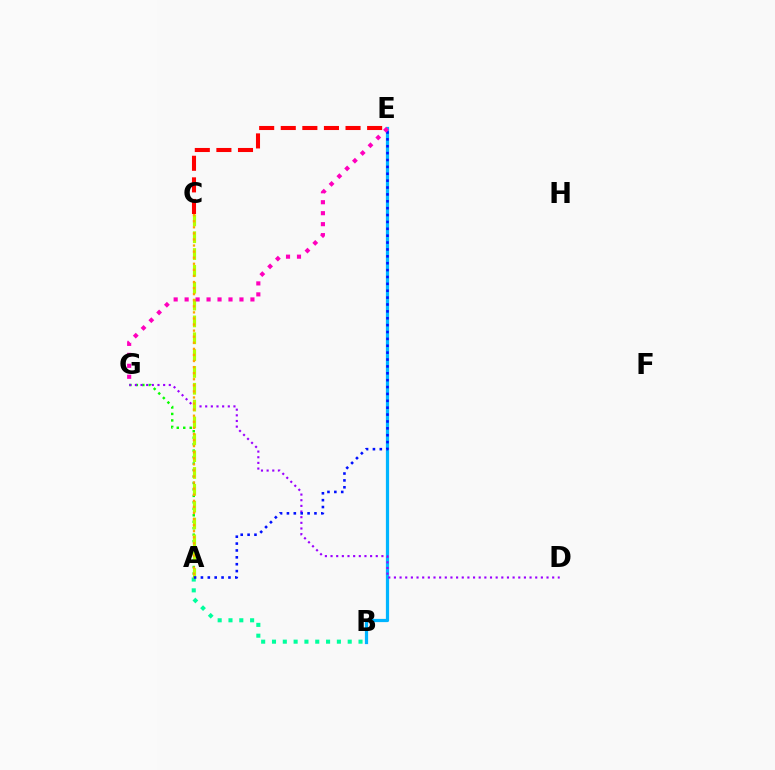{('A', 'G'): [{'color': '#08ff00', 'line_style': 'dotted', 'thickness': 1.76}], ('A', 'B'): [{'color': '#00ff9d', 'line_style': 'dotted', 'thickness': 2.94}], ('B', 'E'): [{'color': '#00b5ff', 'line_style': 'solid', 'thickness': 2.32}], ('D', 'G'): [{'color': '#9b00ff', 'line_style': 'dotted', 'thickness': 1.54}], ('C', 'E'): [{'color': '#ff0000', 'line_style': 'dashed', 'thickness': 2.93}], ('A', 'C'): [{'color': '#b3ff00', 'line_style': 'dashed', 'thickness': 2.29}, {'color': '#ffa500', 'line_style': 'dotted', 'thickness': 1.65}], ('A', 'E'): [{'color': '#0010ff', 'line_style': 'dotted', 'thickness': 1.87}], ('E', 'G'): [{'color': '#ff00bd', 'line_style': 'dotted', 'thickness': 2.98}]}